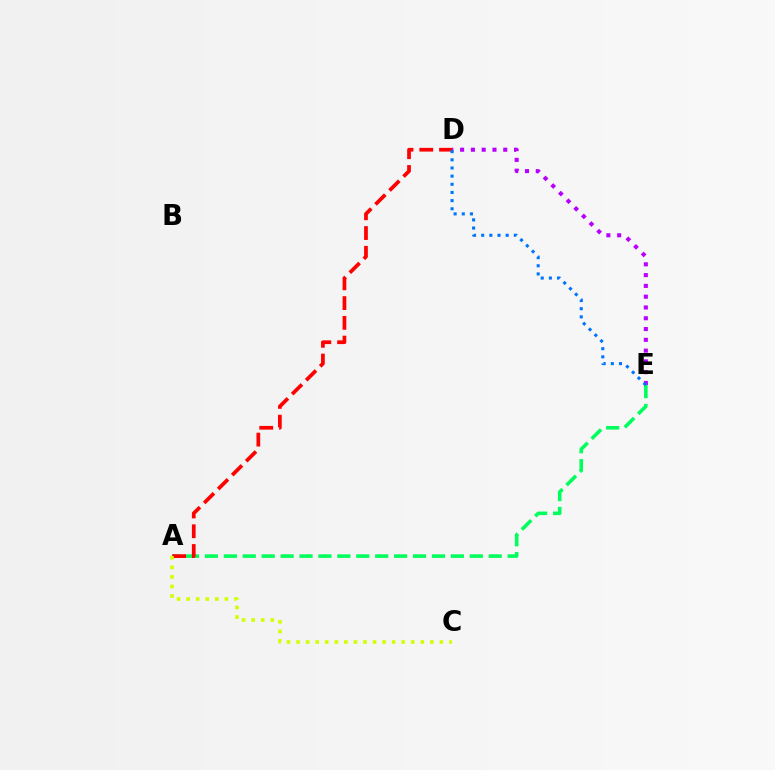{('A', 'E'): [{'color': '#00ff5c', 'line_style': 'dashed', 'thickness': 2.57}], ('D', 'E'): [{'color': '#b900ff', 'line_style': 'dotted', 'thickness': 2.93}, {'color': '#0074ff', 'line_style': 'dotted', 'thickness': 2.22}], ('A', 'D'): [{'color': '#ff0000', 'line_style': 'dashed', 'thickness': 2.68}], ('A', 'C'): [{'color': '#d1ff00', 'line_style': 'dotted', 'thickness': 2.6}]}